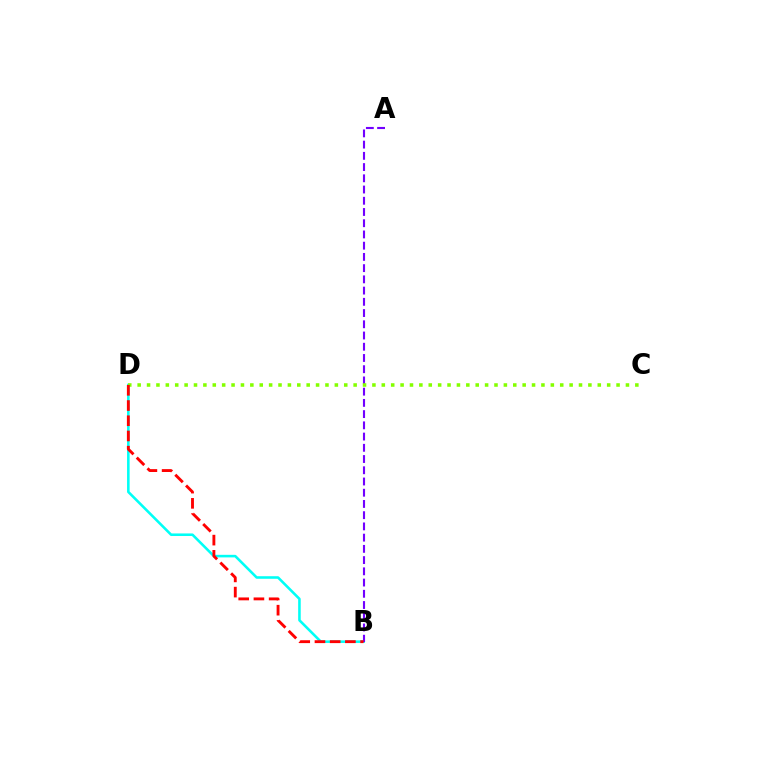{('B', 'D'): [{'color': '#00fff6', 'line_style': 'solid', 'thickness': 1.85}, {'color': '#ff0000', 'line_style': 'dashed', 'thickness': 2.07}], ('A', 'B'): [{'color': '#7200ff', 'line_style': 'dashed', 'thickness': 1.53}], ('C', 'D'): [{'color': '#84ff00', 'line_style': 'dotted', 'thickness': 2.55}]}